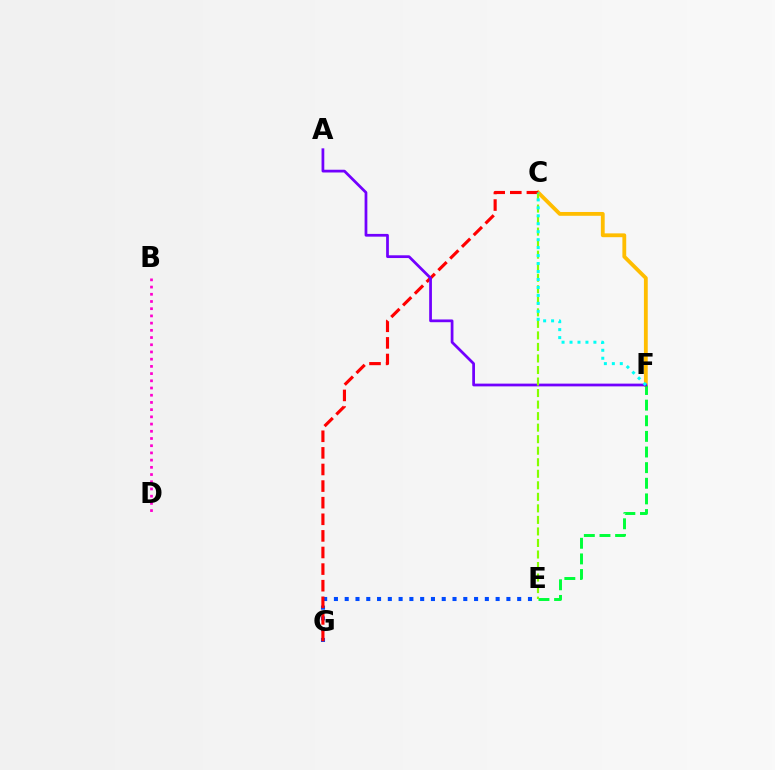{('E', 'G'): [{'color': '#004bff', 'line_style': 'dotted', 'thickness': 2.93}], ('C', 'F'): [{'color': '#ffbd00', 'line_style': 'solid', 'thickness': 2.75}, {'color': '#00fff6', 'line_style': 'dotted', 'thickness': 2.16}], ('C', 'G'): [{'color': '#ff0000', 'line_style': 'dashed', 'thickness': 2.26}], ('E', 'F'): [{'color': '#00ff39', 'line_style': 'dashed', 'thickness': 2.12}], ('A', 'F'): [{'color': '#7200ff', 'line_style': 'solid', 'thickness': 1.98}], ('B', 'D'): [{'color': '#ff00cf', 'line_style': 'dotted', 'thickness': 1.96}], ('C', 'E'): [{'color': '#84ff00', 'line_style': 'dashed', 'thickness': 1.57}]}